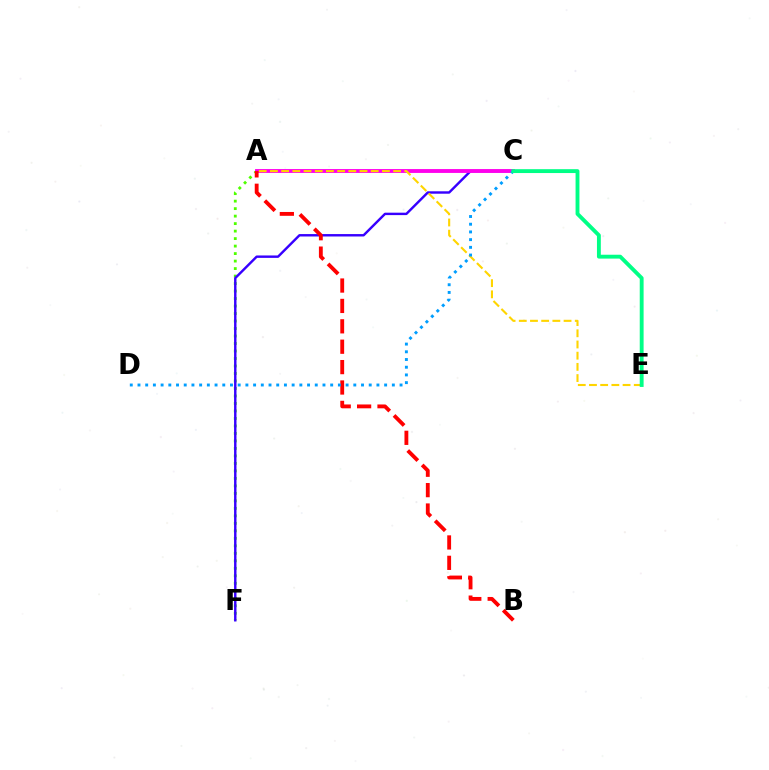{('A', 'F'): [{'color': '#4fff00', 'line_style': 'dotted', 'thickness': 2.04}], ('C', 'F'): [{'color': '#3700ff', 'line_style': 'solid', 'thickness': 1.74}], ('A', 'C'): [{'color': '#ff00ed', 'line_style': 'solid', 'thickness': 2.78}], ('A', 'E'): [{'color': '#ffd500', 'line_style': 'dashed', 'thickness': 1.52}], ('A', 'B'): [{'color': '#ff0000', 'line_style': 'dashed', 'thickness': 2.77}], ('C', 'D'): [{'color': '#009eff', 'line_style': 'dotted', 'thickness': 2.09}], ('C', 'E'): [{'color': '#00ff86', 'line_style': 'solid', 'thickness': 2.78}]}